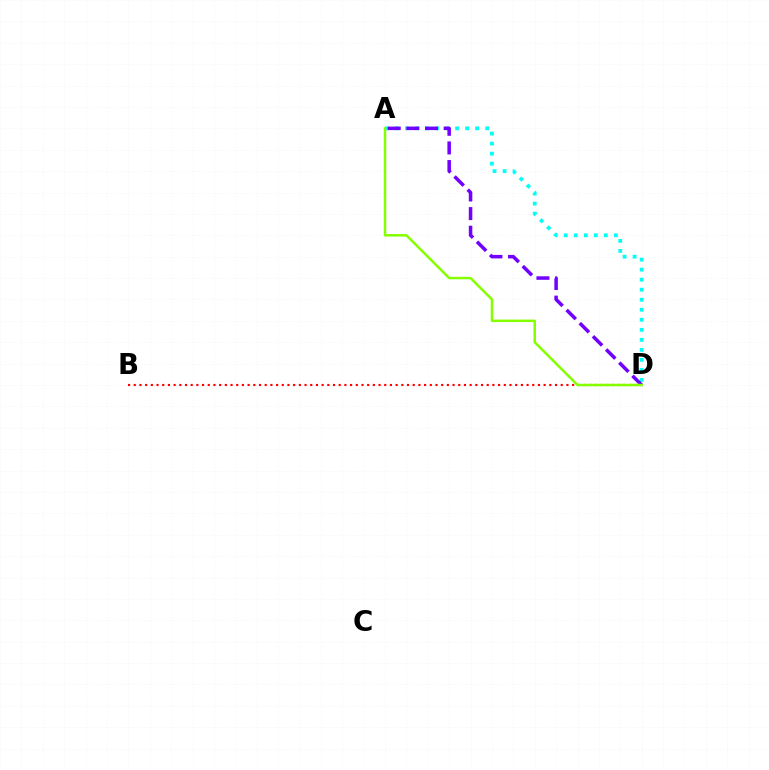{('B', 'D'): [{'color': '#ff0000', 'line_style': 'dotted', 'thickness': 1.55}], ('A', 'D'): [{'color': '#00fff6', 'line_style': 'dotted', 'thickness': 2.72}, {'color': '#7200ff', 'line_style': 'dashed', 'thickness': 2.53}, {'color': '#84ff00', 'line_style': 'solid', 'thickness': 1.79}]}